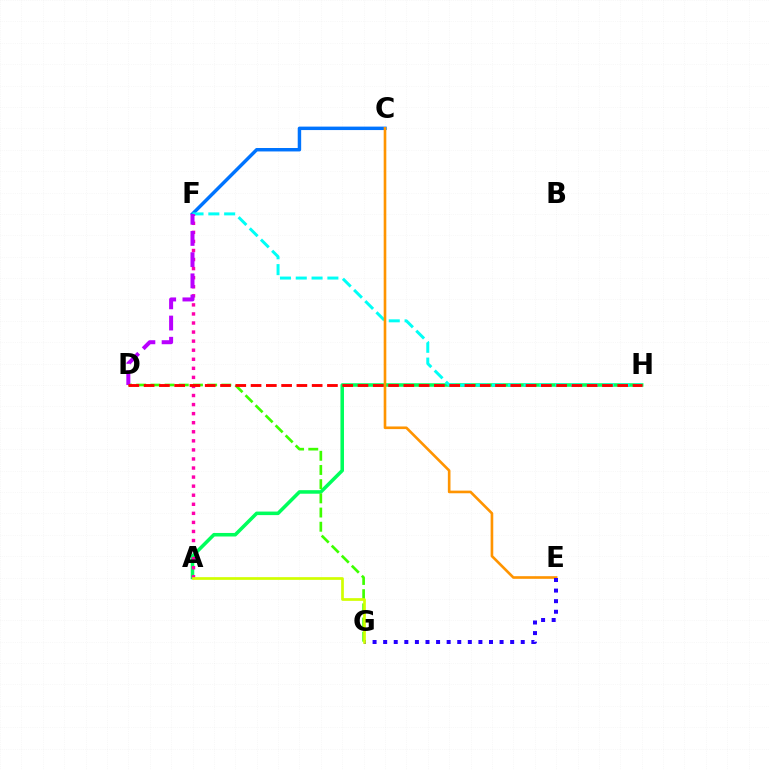{('A', 'H'): [{'color': '#00ff5c', 'line_style': 'solid', 'thickness': 2.55}], ('C', 'F'): [{'color': '#0074ff', 'line_style': 'solid', 'thickness': 2.48}], ('F', 'H'): [{'color': '#00fff6', 'line_style': 'dashed', 'thickness': 2.15}], ('C', 'E'): [{'color': '#ff9400', 'line_style': 'solid', 'thickness': 1.9}], ('E', 'G'): [{'color': '#2500ff', 'line_style': 'dotted', 'thickness': 2.88}], ('A', 'F'): [{'color': '#ff00ac', 'line_style': 'dotted', 'thickness': 2.46}], ('D', 'G'): [{'color': '#3dff00', 'line_style': 'dashed', 'thickness': 1.93}], ('D', 'F'): [{'color': '#b900ff', 'line_style': 'dashed', 'thickness': 2.88}], ('D', 'H'): [{'color': '#ff0000', 'line_style': 'dashed', 'thickness': 2.08}], ('A', 'G'): [{'color': '#d1ff00', 'line_style': 'solid', 'thickness': 1.94}]}